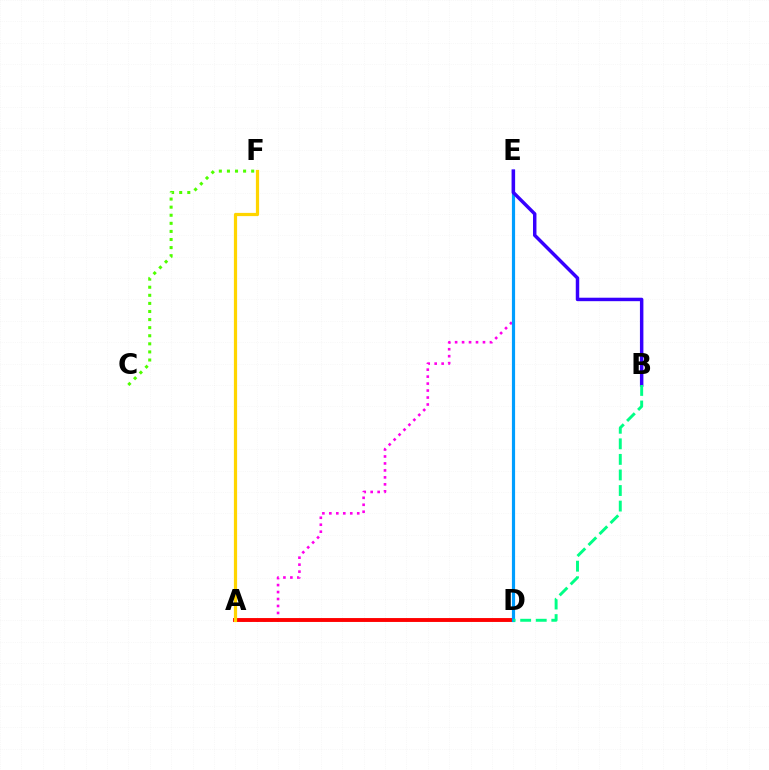{('A', 'E'): [{'color': '#ff00ed', 'line_style': 'dotted', 'thickness': 1.89}], ('A', 'D'): [{'color': '#ff0000', 'line_style': 'solid', 'thickness': 2.79}], ('C', 'F'): [{'color': '#4fff00', 'line_style': 'dotted', 'thickness': 2.2}], ('D', 'E'): [{'color': '#009eff', 'line_style': 'solid', 'thickness': 2.29}], ('B', 'E'): [{'color': '#3700ff', 'line_style': 'solid', 'thickness': 2.49}], ('B', 'D'): [{'color': '#00ff86', 'line_style': 'dashed', 'thickness': 2.11}], ('A', 'F'): [{'color': '#ffd500', 'line_style': 'solid', 'thickness': 2.31}]}